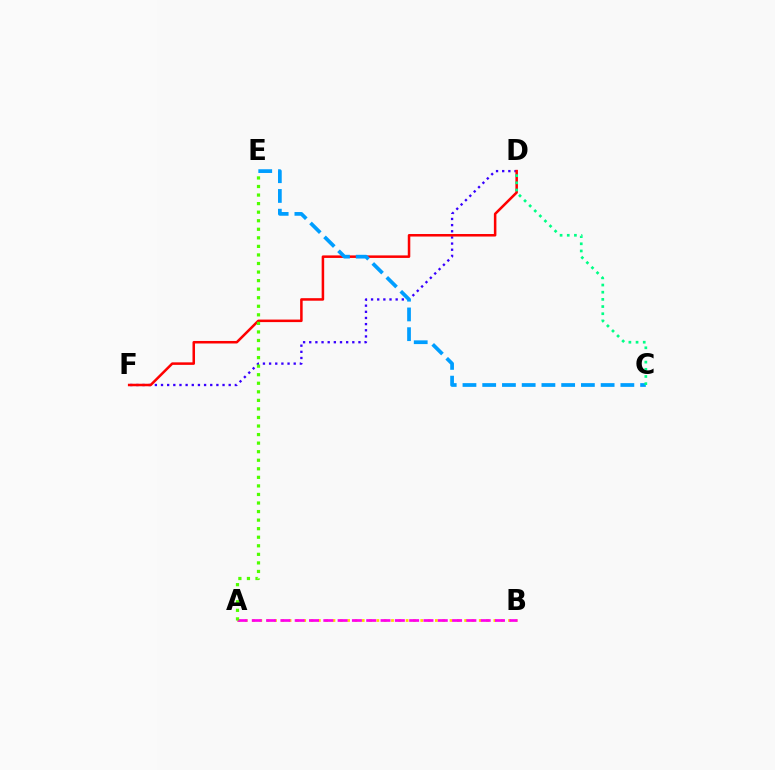{('D', 'F'): [{'color': '#3700ff', 'line_style': 'dotted', 'thickness': 1.67}, {'color': '#ff0000', 'line_style': 'solid', 'thickness': 1.82}], ('C', 'E'): [{'color': '#009eff', 'line_style': 'dashed', 'thickness': 2.68}], ('A', 'B'): [{'color': '#ffd500', 'line_style': 'dotted', 'thickness': 1.99}, {'color': '#ff00ed', 'line_style': 'dashed', 'thickness': 1.94}], ('C', 'D'): [{'color': '#00ff86', 'line_style': 'dotted', 'thickness': 1.95}], ('A', 'E'): [{'color': '#4fff00', 'line_style': 'dotted', 'thickness': 2.32}]}